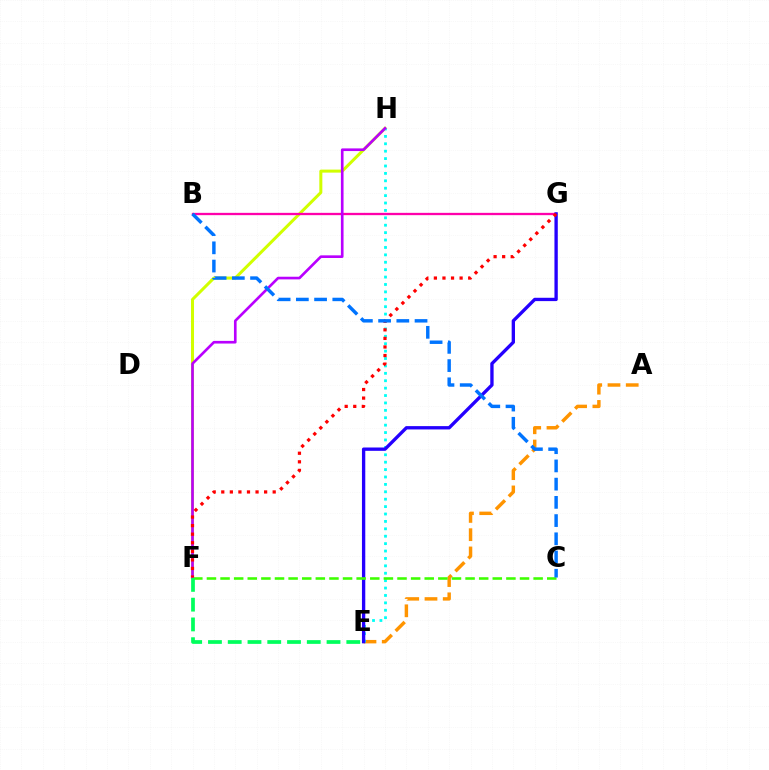{('A', 'E'): [{'color': '#ff9400', 'line_style': 'dashed', 'thickness': 2.48}], ('F', 'H'): [{'color': '#d1ff00', 'line_style': 'solid', 'thickness': 2.17}, {'color': '#b900ff', 'line_style': 'solid', 'thickness': 1.91}], ('B', 'G'): [{'color': '#ff00ac', 'line_style': 'solid', 'thickness': 1.66}], ('E', 'H'): [{'color': '#00fff6', 'line_style': 'dotted', 'thickness': 2.01}], ('E', 'G'): [{'color': '#2500ff', 'line_style': 'solid', 'thickness': 2.4}], ('C', 'F'): [{'color': '#3dff00', 'line_style': 'dashed', 'thickness': 1.85}], ('E', 'F'): [{'color': '#00ff5c', 'line_style': 'dashed', 'thickness': 2.68}], ('F', 'G'): [{'color': '#ff0000', 'line_style': 'dotted', 'thickness': 2.33}], ('B', 'C'): [{'color': '#0074ff', 'line_style': 'dashed', 'thickness': 2.48}]}